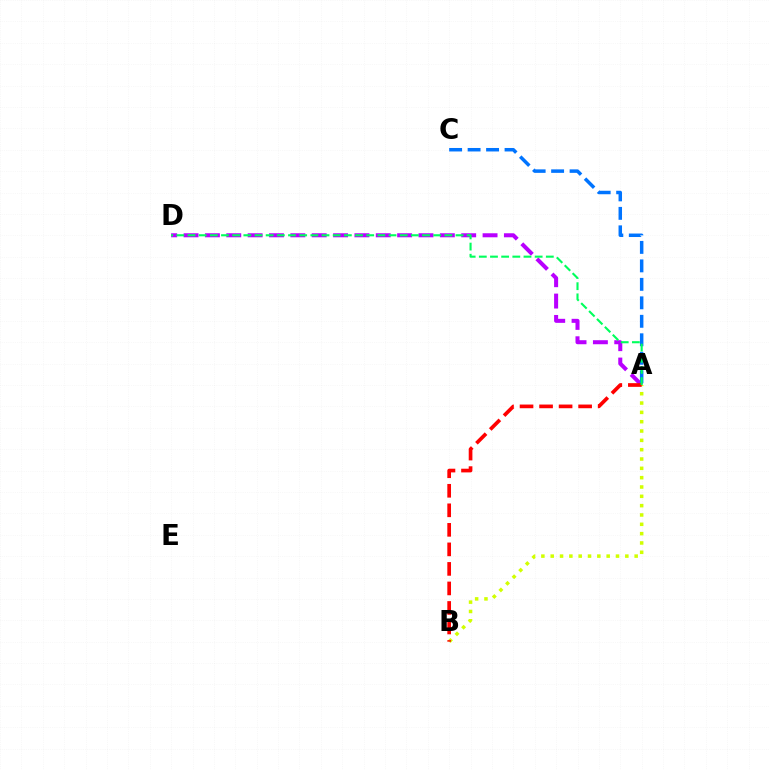{('A', 'B'): [{'color': '#d1ff00', 'line_style': 'dotted', 'thickness': 2.53}, {'color': '#ff0000', 'line_style': 'dashed', 'thickness': 2.65}], ('A', 'D'): [{'color': '#b900ff', 'line_style': 'dashed', 'thickness': 2.9}, {'color': '#00ff5c', 'line_style': 'dashed', 'thickness': 1.52}], ('A', 'C'): [{'color': '#0074ff', 'line_style': 'dashed', 'thickness': 2.51}]}